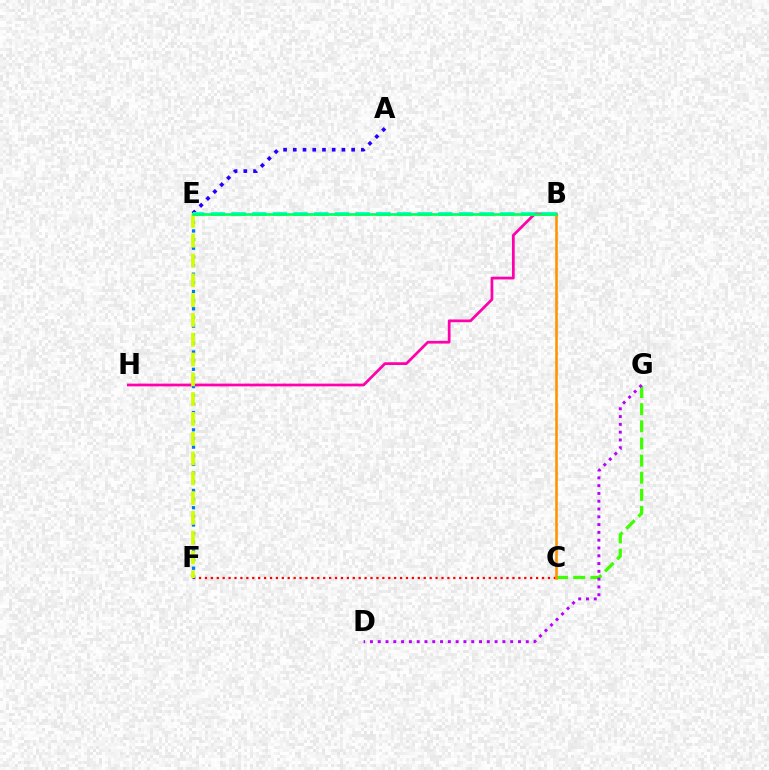{('B', 'H'): [{'color': '#ff00ac', 'line_style': 'solid', 'thickness': 1.97}], ('C', 'G'): [{'color': '#3dff00', 'line_style': 'dashed', 'thickness': 2.33}], ('C', 'F'): [{'color': '#ff0000', 'line_style': 'dotted', 'thickness': 1.61}], ('B', 'C'): [{'color': '#ff9400', 'line_style': 'solid', 'thickness': 1.87}], ('A', 'E'): [{'color': '#2500ff', 'line_style': 'dotted', 'thickness': 2.64}], ('E', 'F'): [{'color': '#0074ff', 'line_style': 'dotted', 'thickness': 2.35}, {'color': '#d1ff00', 'line_style': 'dashed', 'thickness': 2.69}], ('D', 'G'): [{'color': '#b900ff', 'line_style': 'dotted', 'thickness': 2.12}], ('B', 'E'): [{'color': '#00fff6', 'line_style': 'dashed', 'thickness': 2.81}, {'color': '#00ff5c', 'line_style': 'solid', 'thickness': 1.92}]}